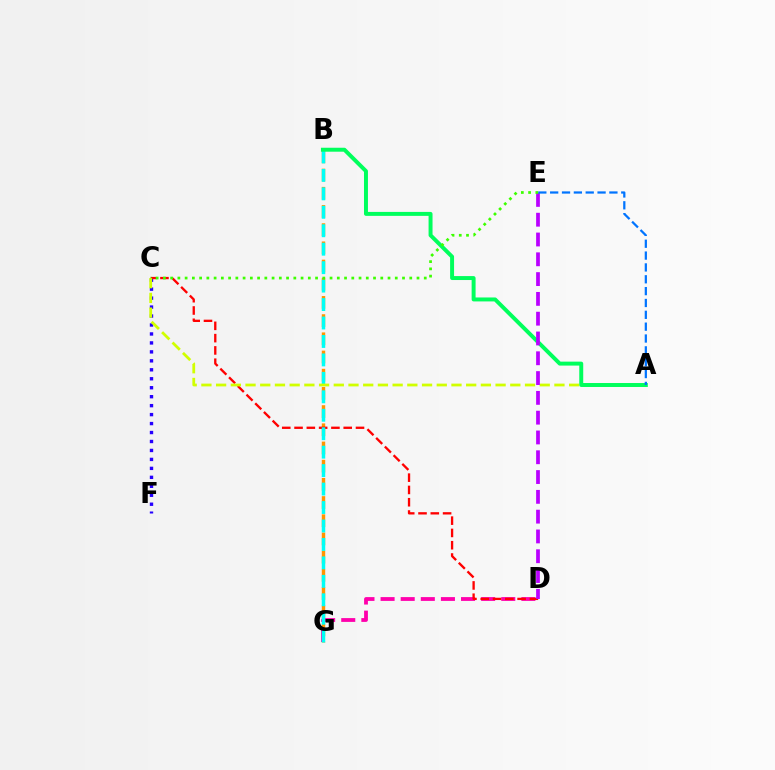{('C', 'F'): [{'color': '#2500ff', 'line_style': 'dotted', 'thickness': 2.43}], ('B', 'G'): [{'color': '#ff9400', 'line_style': 'dashed', 'thickness': 2.47}, {'color': '#00fff6', 'line_style': 'dashed', 'thickness': 2.51}], ('D', 'G'): [{'color': '#ff00ac', 'line_style': 'dashed', 'thickness': 2.73}], ('C', 'D'): [{'color': '#ff0000', 'line_style': 'dashed', 'thickness': 1.67}], ('A', 'C'): [{'color': '#d1ff00', 'line_style': 'dashed', 'thickness': 2.0}], ('A', 'B'): [{'color': '#00ff5c', 'line_style': 'solid', 'thickness': 2.85}], ('D', 'E'): [{'color': '#b900ff', 'line_style': 'dashed', 'thickness': 2.69}], ('C', 'E'): [{'color': '#3dff00', 'line_style': 'dotted', 'thickness': 1.97}], ('A', 'E'): [{'color': '#0074ff', 'line_style': 'dashed', 'thickness': 1.61}]}